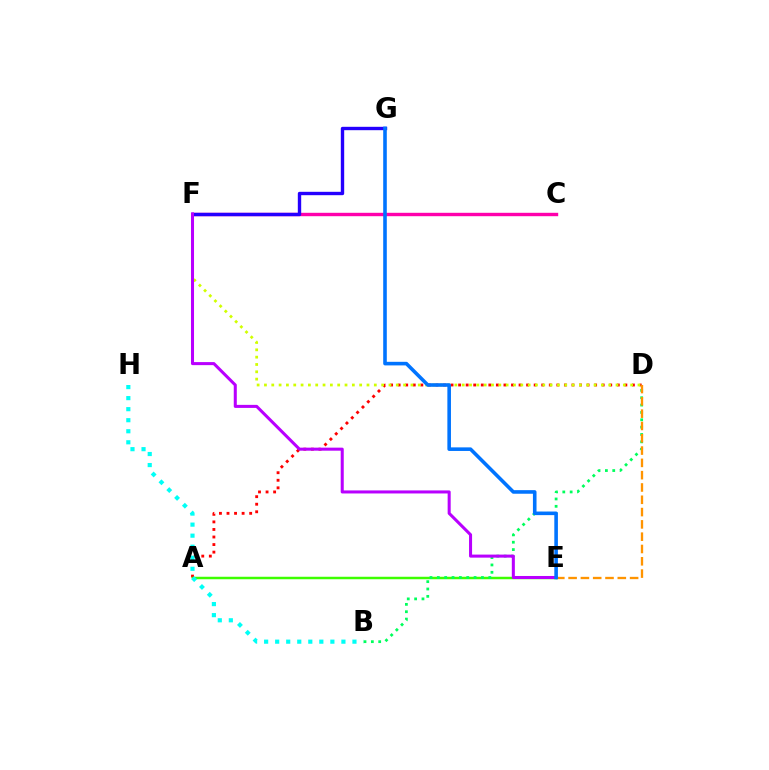{('C', 'F'): [{'color': '#ff00ac', 'line_style': 'solid', 'thickness': 2.44}], ('A', 'D'): [{'color': '#ff0000', 'line_style': 'dotted', 'thickness': 2.05}], ('A', 'E'): [{'color': '#3dff00', 'line_style': 'solid', 'thickness': 1.78}], ('F', 'G'): [{'color': '#2500ff', 'line_style': 'solid', 'thickness': 2.43}], ('D', 'F'): [{'color': '#d1ff00', 'line_style': 'dotted', 'thickness': 1.99}], ('B', 'H'): [{'color': '#00fff6', 'line_style': 'dotted', 'thickness': 3.0}], ('B', 'D'): [{'color': '#00ff5c', 'line_style': 'dotted', 'thickness': 2.0}], ('D', 'E'): [{'color': '#ff9400', 'line_style': 'dashed', 'thickness': 1.67}], ('E', 'F'): [{'color': '#b900ff', 'line_style': 'solid', 'thickness': 2.19}], ('E', 'G'): [{'color': '#0074ff', 'line_style': 'solid', 'thickness': 2.59}]}